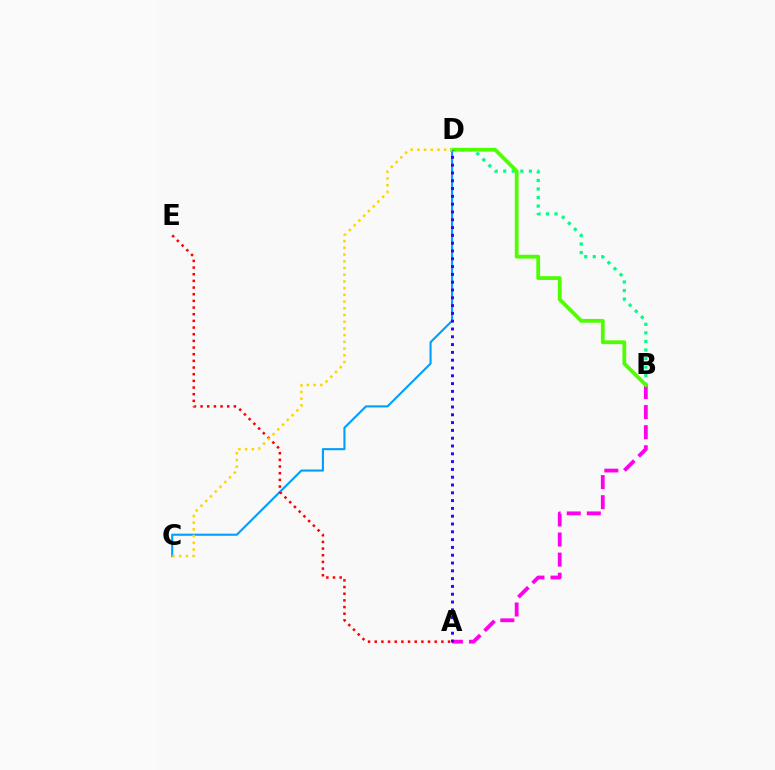{('A', 'B'): [{'color': '#ff00ed', 'line_style': 'dashed', 'thickness': 2.73}], ('B', 'D'): [{'color': '#00ff86', 'line_style': 'dotted', 'thickness': 2.32}, {'color': '#4fff00', 'line_style': 'solid', 'thickness': 2.73}], ('C', 'D'): [{'color': '#009eff', 'line_style': 'solid', 'thickness': 1.52}, {'color': '#ffd500', 'line_style': 'dotted', 'thickness': 1.82}], ('A', 'D'): [{'color': '#3700ff', 'line_style': 'dotted', 'thickness': 2.12}], ('A', 'E'): [{'color': '#ff0000', 'line_style': 'dotted', 'thickness': 1.81}]}